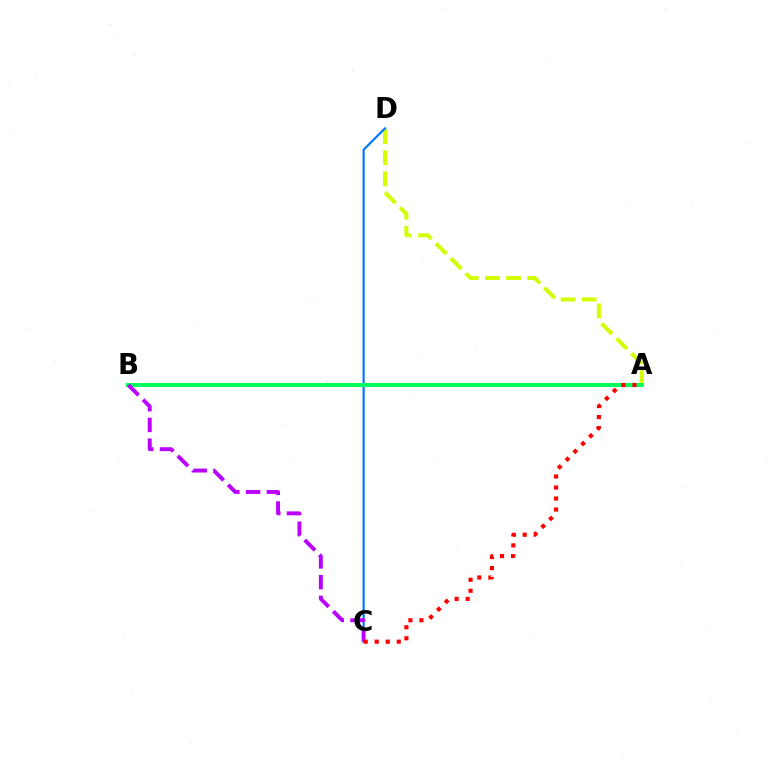{('A', 'D'): [{'color': '#d1ff00', 'line_style': 'dashed', 'thickness': 2.87}], ('C', 'D'): [{'color': '#0074ff', 'line_style': 'solid', 'thickness': 1.54}], ('A', 'B'): [{'color': '#00ff5c', 'line_style': 'solid', 'thickness': 2.84}], ('B', 'C'): [{'color': '#b900ff', 'line_style': 'dashed', 'thickness': 2.82}], ('A', 'C'): [{'color': '#ff0000', 'line_style': 'dotted', 'thickness': 2.99}]}